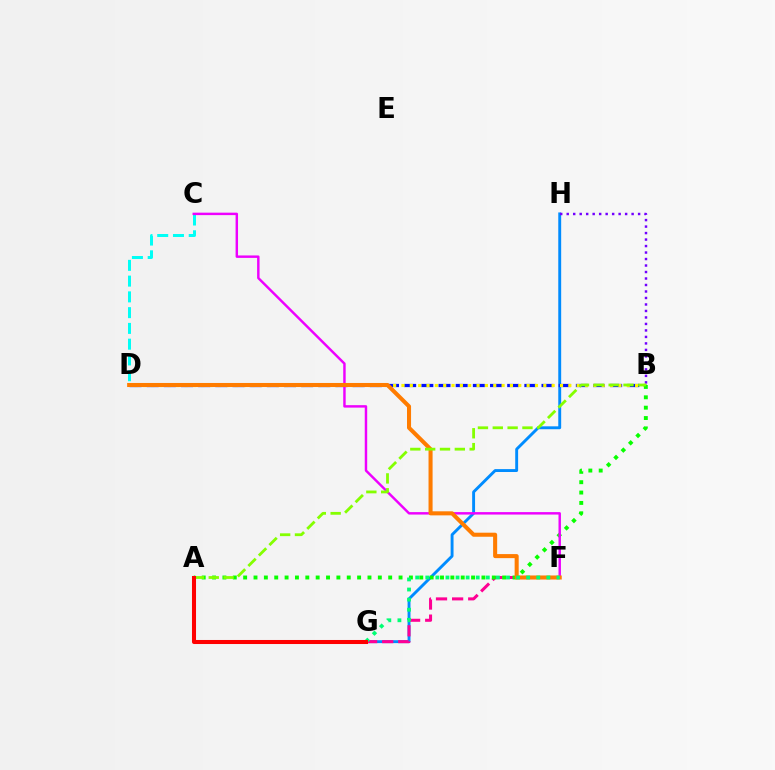{('G', 'H'): [{'color': '#008cff', 'line_style': 'solid', 'thickness': 2.09}], ('B', 'D'): [{'color': '#0010ff', 'line_style': 'dashed', 'thickness': 2.33}, {'color': '#fcf500', 'line_style': 'dotted', 'thickness': 2.27}], ('F', 'G'): [{'color': '#ff0094', 'line_style': 'dashed', 'thickness': 2.19}, {'color': '#00ff74', 'line_style': 'dotted', 'thickness': 2.74}], ('B', 'H'): [{'color': '#7200ff', 'line_style': 'dotted', 'thickness': 1.76}], ('C', 'D'): [{'color': '#00fff6', 'line_style': 'dashed', 'thickness': 2.14}], ('A', 'B'): [{'color': '#08ff00', 'line_style': 'dotted', 'thickness': 2.81}, {'color': '#84ff00', 'line_style': 'dashed', 'thickness': 2.02}], ('C', 'F'): [{'color': '#ee00ff', 'line_style': 'solid', 'thickness': 1.76}], ('D', 'F'): [{'color': '#ff7c00', 'line_style': 'solid', 'thickness': 2.92}], ('A', 'G'): [{'color': '#ff0000', 'line_style': 'solid', 'thickness': 2.92}]}